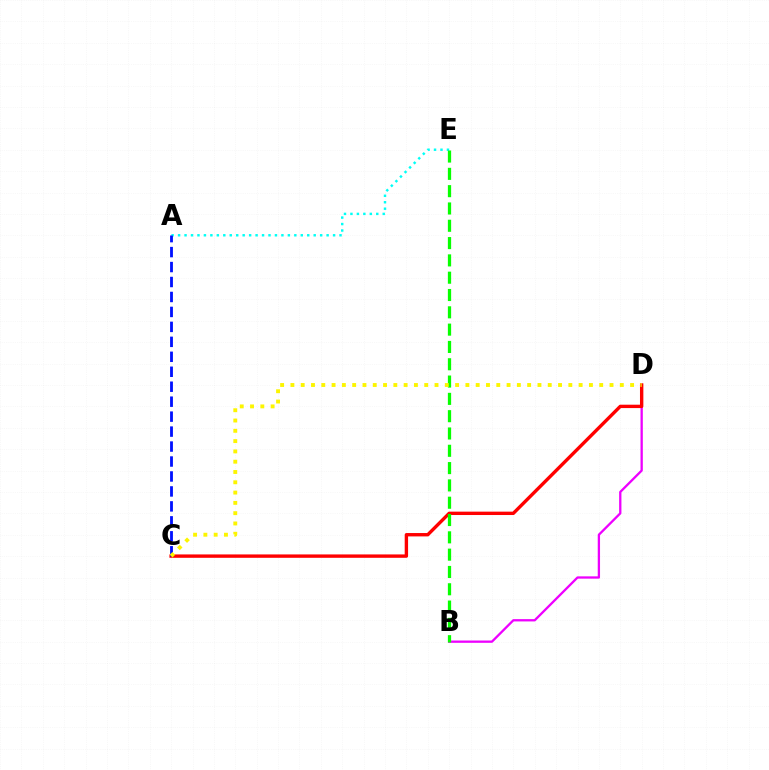{('B', 'D'): [{'color': '#ee00ff', 'line_style': 'solid', 'thickness': 1.66}], ('C', 'D'): [{'color': '#ff0000', 'line_style': 'solid', 'thickness': 2.43}, {'color': '#fcf500', 'line_style': 'dotted', 'thickness': 2.8}], ('A', 'E'): [{'color': '#00fff6', 'line_style': 'dotted', 'thickness': 1.75}], ('A', 'C'): [{'color': '#0010ff', 'line_style': 'dashed', 'thickness': 2.03}], ('B', 'E'): [{'color': '#08ff00', 'line_style': 'dashed', 'thickness': 2.35}]}